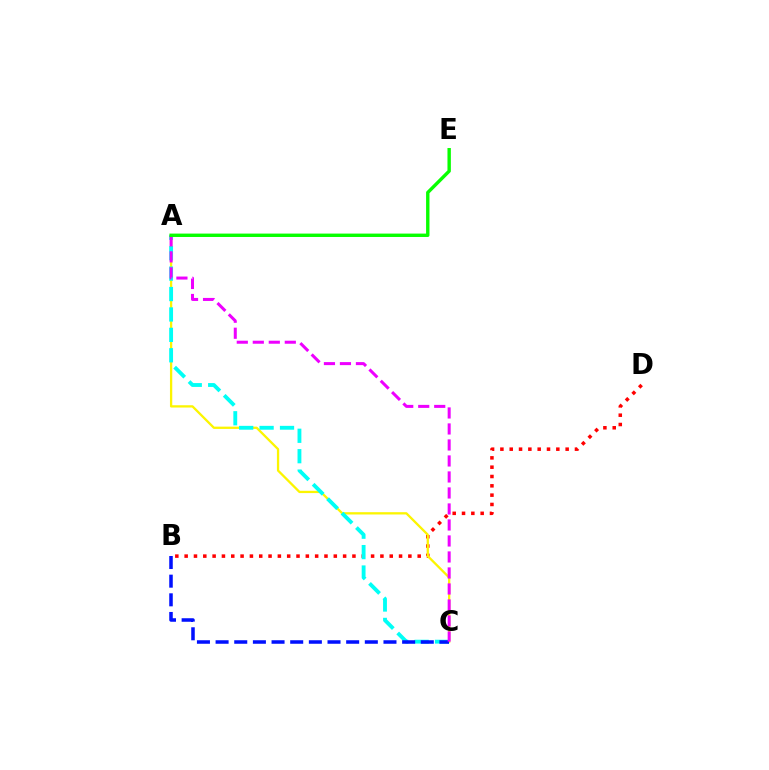{('B', 'D'): [{'color': '#ff0000', 'line_style': 'dotted', 'thickness': 2.53}], ('A', 'C'): [{'color': '#fcf500', 'line_style': 'solid', 'thickness': 1.65}, {'color': '#00fff6', 'line_style': 'dashed', 'thickness': 2.77}, {'color': '#ee00ff', 'line_style': 'dashed', 'thickness': 2.17}], ('B', 'C'): [{'color': '#0010ff', 'line_style': 'dashed', 'thickness': 2.53}], ('A', 'E'): [{'color': '#08ff00', 'line_style': 'solid', 'thickness': 2.44}]}